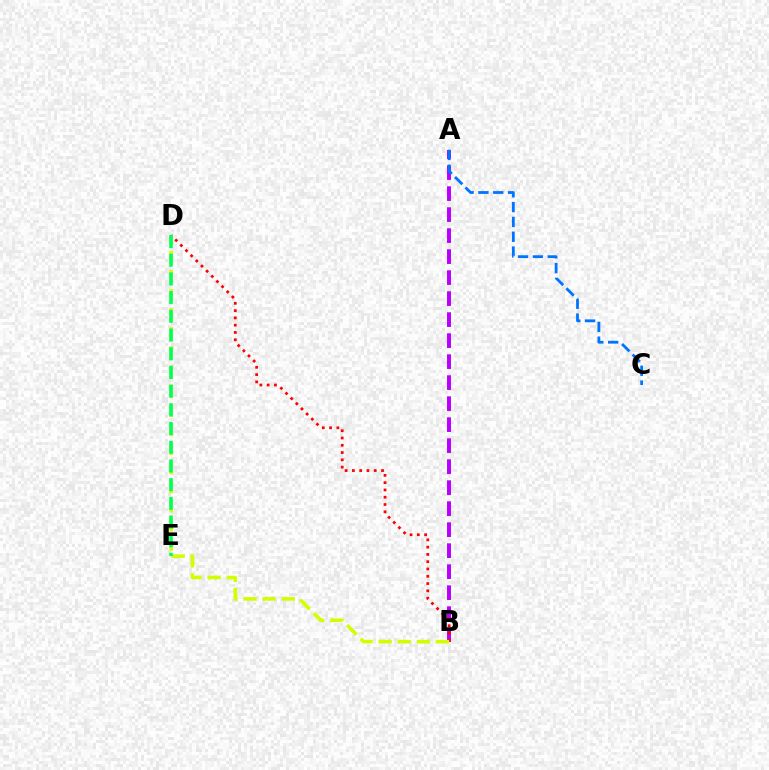{('A', 'B'): [{'color': '#b900ff', 'line_style': 'dashed', 'thickness': 2.85}], ('A', 'C'): [{'color': '#0074ff', 'line_style': 'dashed', 'thickness': 2.01}], ('B', 'D'): [{'color': '#ff0000', 'line_style': 'dotted', 'thickness': 1.98}, {'color': '#d1ff00', 'line_style': 'dashed', 'thickness': 2.6}], ('D', 'E'): [{'color': '#00ff5c', 'line_style': 'dashed', 'thickness': 2.54}]}